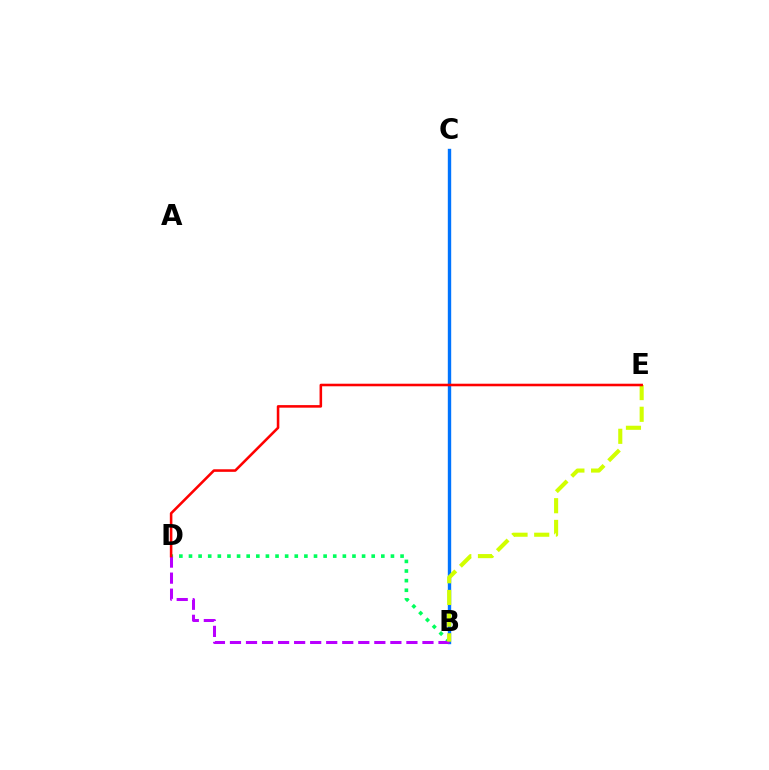{('B', 'D'): [{'color': '#00ff5c', 'line_style': 'dotted', 'thickness': 2.61}, {'color': '#b900ff', 'line_style': 'dashed', 'thickness': 2.18}], ('B', 'C'): [{'color': '#0074ff', 'line_style': 'solid', 'thickness': 2.44}], ('B', 'E'): [{'color': '#d1ff00', 'line_style': 'dashed', 'thickness': 2.95}], ('D', 'E'): [{'color': '#ff0000', 'line_style': 'solid', 'thickness': 1.85}]}